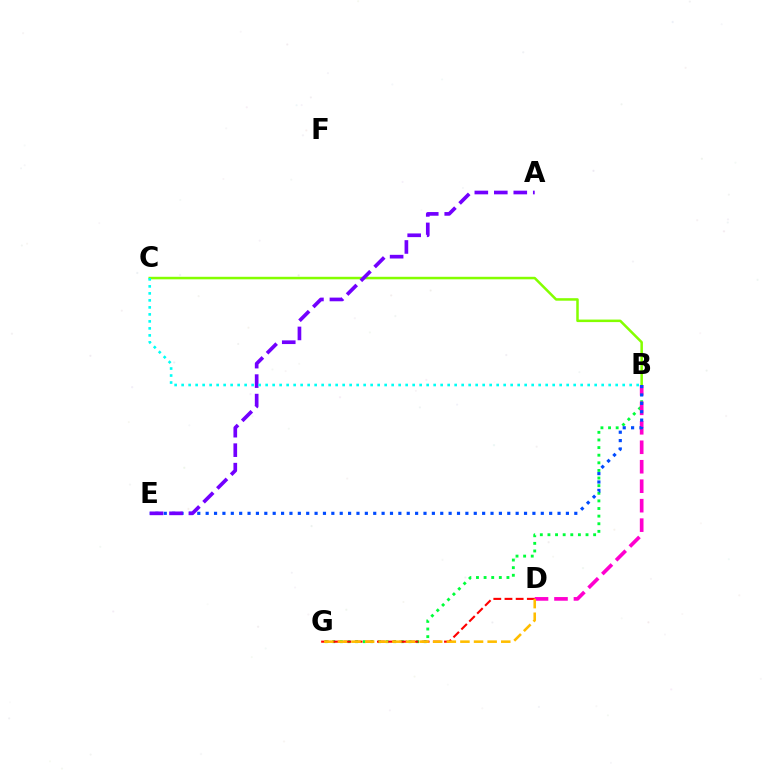{('B', 'C'): [{'color': '#84ff00', 'line_style': 'solid', 'thickness': 1.81}, {'color': '#00fff6', 'line_style': 'dotted', 'thickness': 1.9}], ('B', 'G'): [{'color': '#00ff39', 'line_style': 'dotted', 'thickness': 2.07}], ('B', 'D'): [{'color': '#ff00cf', 'line_style': 'dashed', 'thickness': 2.65}], ('D', 'G'): [{'color': '#ff0000', 'line_style': 'dashed', 'thickness': 1.52}, {'color': '#ffbd00', 'line_style': 'dashed', 'thickness': 1.85}], ('B', 'E'): [{'color': '#004bff', 'line_style': 'dotted', 'thickness': 2.28}], ('A', 'E'): [{'color': '#7200ff', 'line_style': 'dashed', 'thickness': 2.65}]}